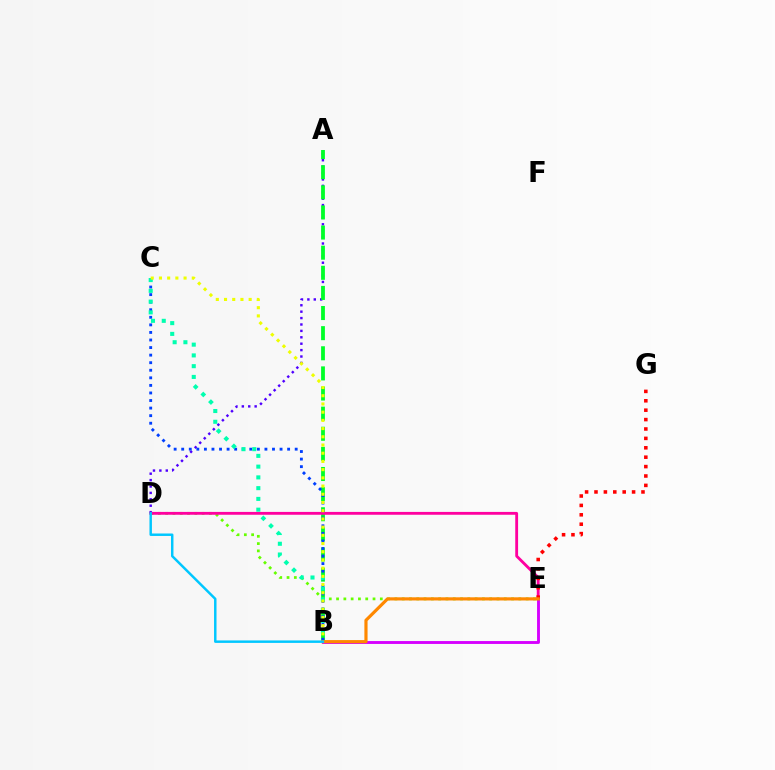{('A', 'D'): [{'color': '#4f00ff', 'line_style': 'dotted', 'thickness': 1.74}], ('A', 'B'): [{'color': '#00ff27', 'line_style': 'dashed', 'thickness': 2.73}], ('D', 'E'): [{'color': '#66ff00', 'line_style': 'dotted', 'thickness': 1.98}, {'color': '#ff00a0', 'line_style': 'solid', 'thickness': 2.04}], ('B', 'E'): [{'color': '#d600ff', 'line_style': 'solid', 'thickness': 2.08}, {'color': '#ff8800', 'line_style': 'solid', 'thickness': 2.28}], ('E', 'G'): [{'color': '#ff0000', 'line_style': 'dotted', 'thickness': 2.55}], ('B', 'C'): [{'color': '#003fff', 'line_style': 'dotted', 'thickness': 2.06}, {'color': '#00ffaf', 'line_style': 'dotted', 'thickness': 2.92}, {'color': '#eeff00', 'line_style': 'dotted', 'thickness': 2.23}], ('B', 'D'): [{'color': '#00c7ff', 'line_style': 'solid', 'thickness': 1.78}]}